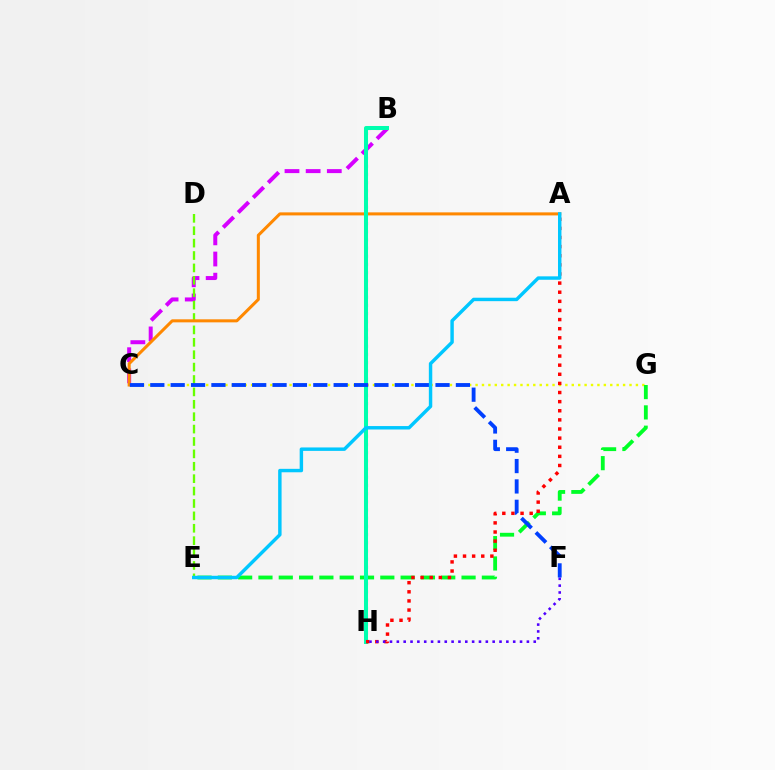{('B', 'C'): [{'color': '#d600ff', 'line_style': 'dashed', 'thickness': 2.87}], ('B', 'H'): [{'color': '#ff00a0', 'line_style': 'dotted', 'thickness': 2.22}, {'color': '#00ffaf', 'line_style': 'solid', 'thickness': 2.89}], ('D', 'E'): [{'color': '#66ff00', 'line_style': 'dashed', 'thickness': 1.68}], ('C', 'G'): [{'color': '#eeff00', 'line_style': 'dotted', 'thickness': 1.74}], ('A', 'C'): [{'color': '#ff8800', 'line_style': 'solid', 'thickness': 2.18}], ('E', 'G'): [{'color': '#00ff27', 'line_style': 'dashed', 'thickness': 2.76}], ('A', 'H'): [{'color': '#ff0000', 'line_style': 'dotted', 'thickness': 2.48}], ('F', 'H'): [{'color': '#4f00ff', 'line_style': 'dotted', 'thickness': 1.86}], ('C', 'F'): [{'color': '#003fff', 'line_style': 'dashed', 'thickness': 2.77}], ('A', 'E'): [{'color': '#00c7ff', 'line_style': 'solid', 'thickness': 2.47}]}